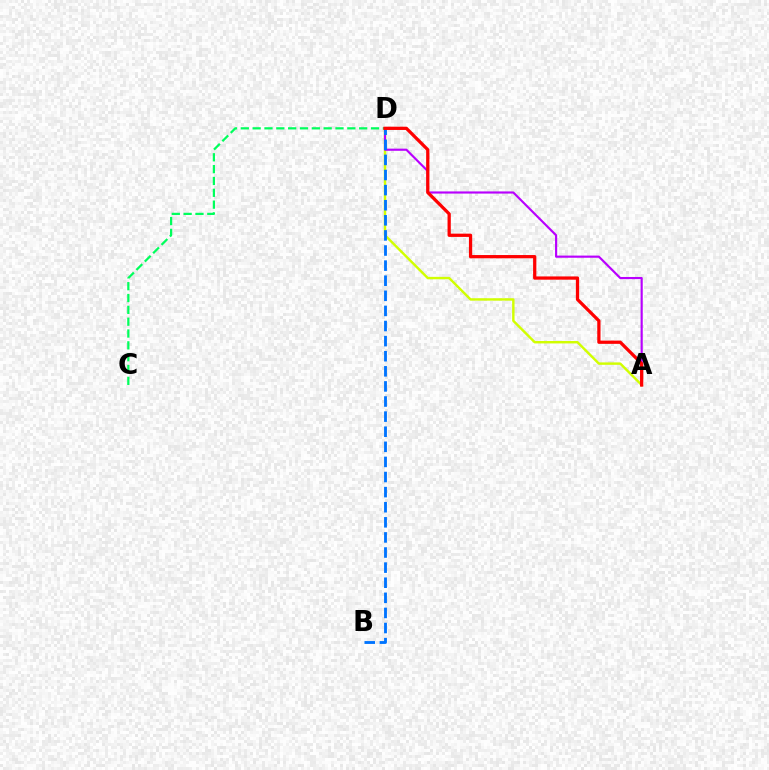{('A', 'D'): [{'color': '#d1ff00', 'line_style': 'solid', 'thickness': 1.74}, {'color': '#b900ff', 'line_style': 'solid', 'thickness': 1.55}, {'color': '#ff0000', 'line_style': 'solid', 'thickness': 2.34}], ('C', 'D'): [{'color': '#00ff5c', 'line_style': 'dashed', 'thickness': 1.61}], ('B', 'D'): [{'color': '#0074ff', 'line_style': 'dashed', 'thickness': 2.05}]}